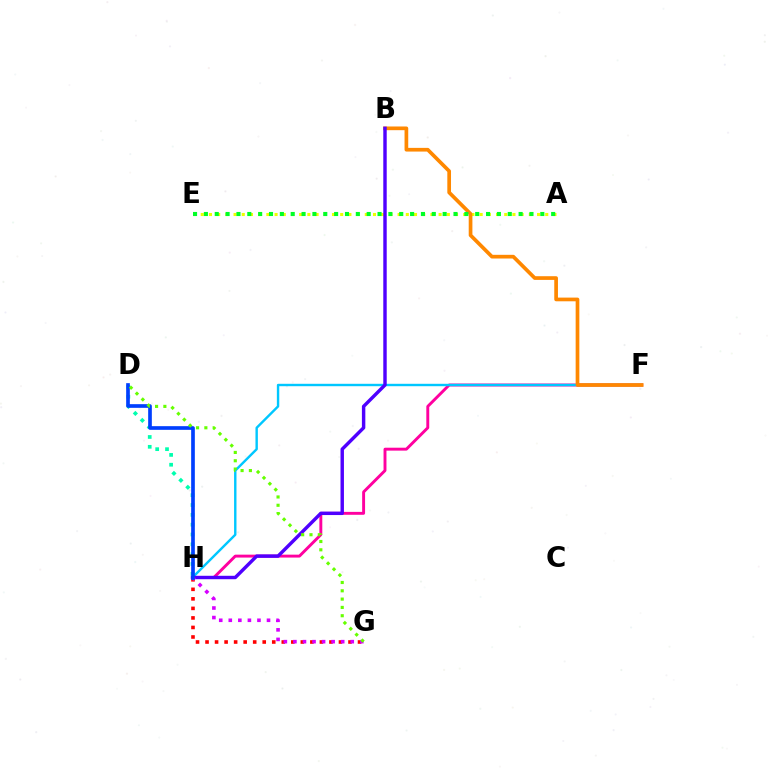{('A', 'E'): [{'color': '#eeff00', 'line_style': 'dotted', 'thickness': 2.23}, {'color': '#00ff27', 'line_style': 'dotted', 'thickness': 2.95}], ('G', 'H'): [{'color': '#ff0000', 'line_style': 'dotted', 'thickness': 2.59}, {'color': '#d600ff', 'line_style': 'dotted', 'thickness': 2.6}], ('F', 'H'): [{'color': '#ff00a0', 'line_style': 'solid', 'thickness': 2.1}, {'color': '#00c7ff', 'line_style': 'solid', 'thickness': 1.73}], ('B', 'F'): [{'color': '#ff8800', 'line_style': 'solid', 'thickness': 2.66}], ('B', 'H'): [{'color': '#4f00ff', 'line_style': 'solid', 'thickness': 2.47}], ('D', 'H'): [{'color': '#00ffaf', 'line_style': 'dotted', 'thickness': 2.67}, {'color': '#003fff', 'line_style': 'solid', 'thickness': 2.64}], ('D', 'G'): [{'color': '#66ff00', 'line_style': 'dotted', 'thickness': 2.26}]}